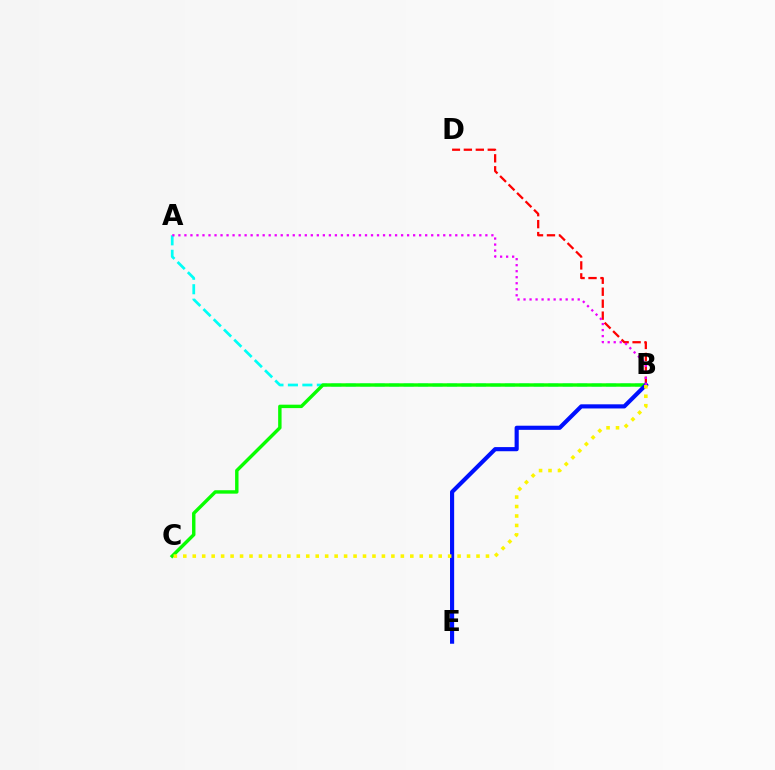{('A', 'B'): [{'color': '#00fff6', 'line_style': 'dashed', 'thickness': 1.97}, {'color': '#ee00ff', 'line_style': 'dotted', 'thickness': 1.64}], ('B', 'D'): [{'color': '#ff0000', 'line_style': 'dashed', 'thickness': 1.62}], ('B', 'C'): [{'color': '#08ff00', 'line_style': 'solid', 'thickness': 2.46}, {'color': '#fcf500', 'line_style': 'dotted', 'thickness': 2.57}], ('B', 'E'): [{'color': '#0010ff', 'line_style': 'solid', 'thickness': 2.98}]}